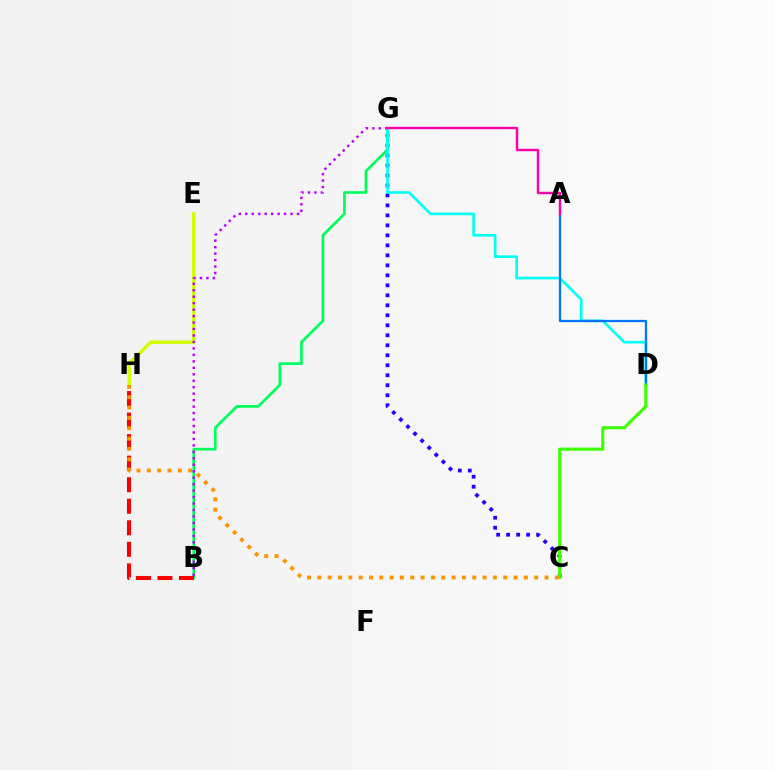{('C', 'G'): [{'color': '#2500ff', 'line_style': 'dotted', 'thickness': 2.71}], ('B', 'G'): [{'color': '#00ff5c', 'line_style': 'solid', 'thickness': 1.95}, {'color': '#b900ff', 'line_style': 'dotted', 'thickness': 1.76}], ('E', 'H'): [{'color': '#d1ff00', 'line_style': 'solid', 'thickness': 2.46}], ('B', 'H'): [{'color': '#ff0000', 'line_style': 'dashed', 'thickness': 2.93}], ('D', 'G'): [{'color': '#00fff6', 'line_style': 'solid', 'thickness': 1.91}], ('A', 'D'): [{'color': '#0074ff', 'line_style': 'solid', 'thickness': 1.63}], ('C', 'D'): [{'color': '#3dff00', 'line_style': 'solid', 'thickness': 2.26}], ('C', 'H'): [{'color': '#ff9400', 'line_style': 'dotted', 'thickness': 2.81}], ('A', 'G'): [{'color': '#ff00ac', 'line_style': 'solid', 'thickness': 1.76}]}